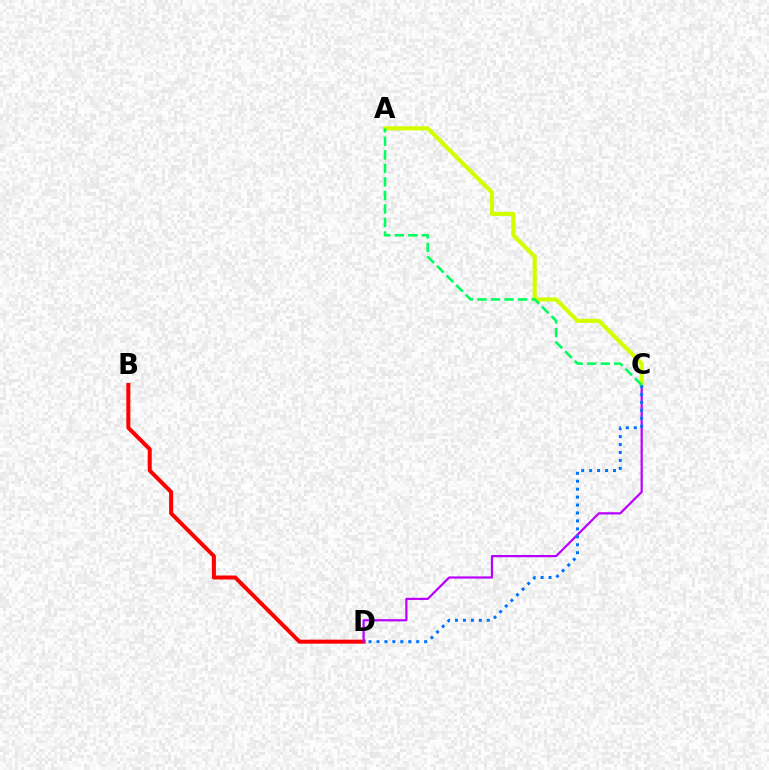{('B', 'D'): [{'color': '#ff0000', 'line_style': 'solid', 'thickness': 2.89}], ('C', 'D'): [{'color': '#b900ff', 'line_style': 'solid', 'thickness': 1.59}, {'color': '#0074ff', 'line_style': 'dotted', 'thickness': 2.16}], ('A', 'C'): [{'color': '#d1ff00', 'line_style': 'solid', 'thickness': 2.97}, {'color': '#00ff5c', 'line_style': 'dashed', 'thickness': 1.84}]}